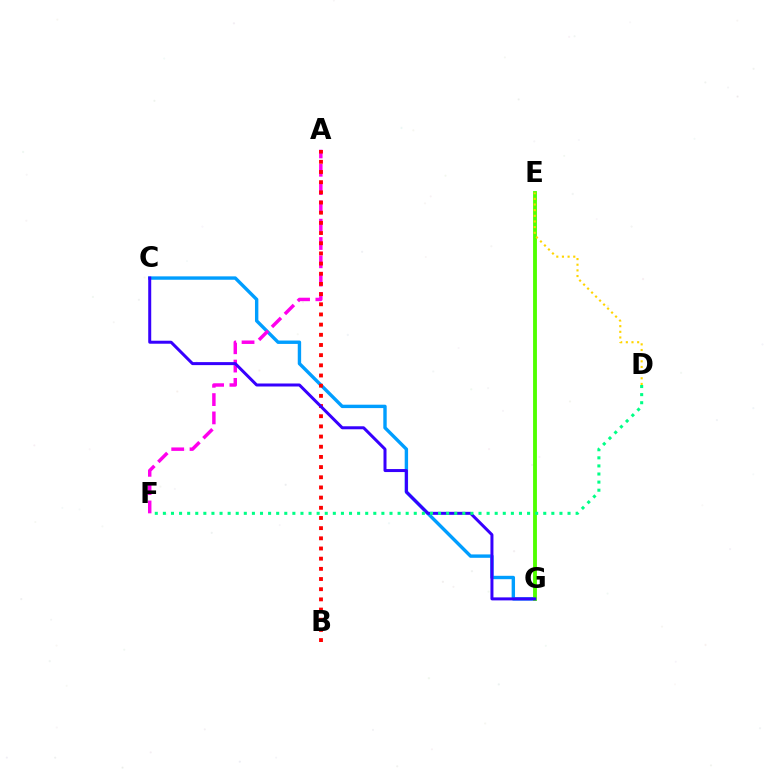{('C', 'G'): [{'color': '#009eff', 'line_style': 'solid', 'thickness': 2.44}, {'color': '#3700ff', 'line_style': 'solid', 'thickness': 2.16}], ('A', 'F'): [{'color': '#ff00ed', 'line_style': 'dashed', 'thickness': 2.49}], ('A', 'B'): [{'color': '#ff0000', 'line_style': 'dotted', 'thickness': 2.76}], ('E', 'G'): [{'color': '#4fff00', 'line_style': 'solid', 'thickness': 2.78}], ('D', 'F'): [{'color': '#00ff86', 'line_style': 'dotted', 'thickness': 2.2}], ('D', 'E'): [{'color': '#ffd500', 'line_style': 'dotted', 'thickness': 1.54}]}